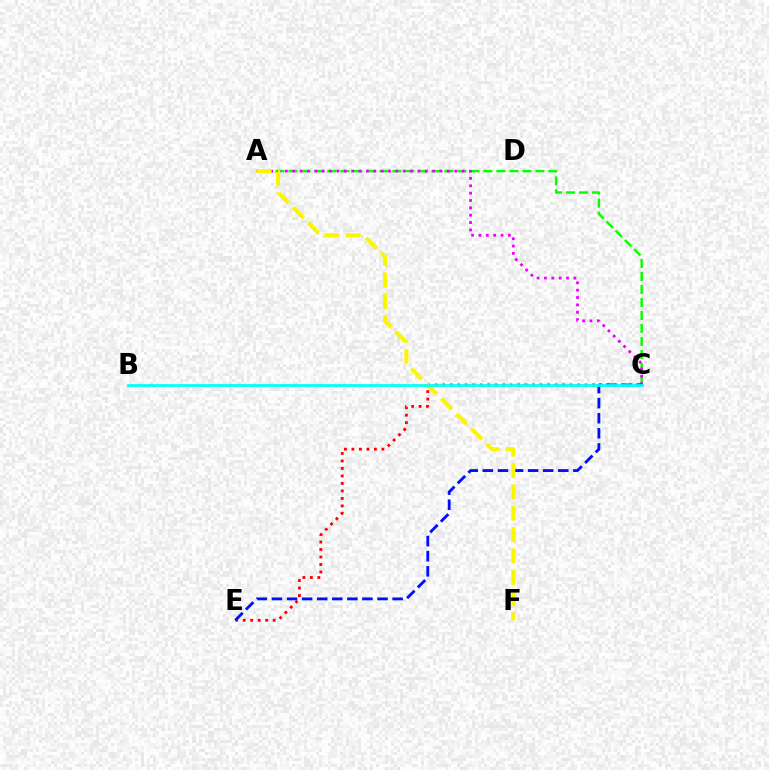{('A', 'C'): [{'color': '#08ff00', 'line_style': 'dashed', 'thickness': 1.77}, {'color': '#ee00ff', 'line_style': 'dotted', 'thickness': 2.0}], ('C', 'E'): [{'color': '#ff0000', 'line_style': 'dotted', 'thickness': 2.04}, {'color': '#0010ff', 'line_style': 'dashed', 'thickness': 2.05}], ('A', 'F'): [{'color': '#fcf500', 'line_style': 'dashed', 'thickness': 2.9}], ('B', 'C'): [{'color': '#00fff6', 'line_style': 'solid', 'thickness': 1.97}]}